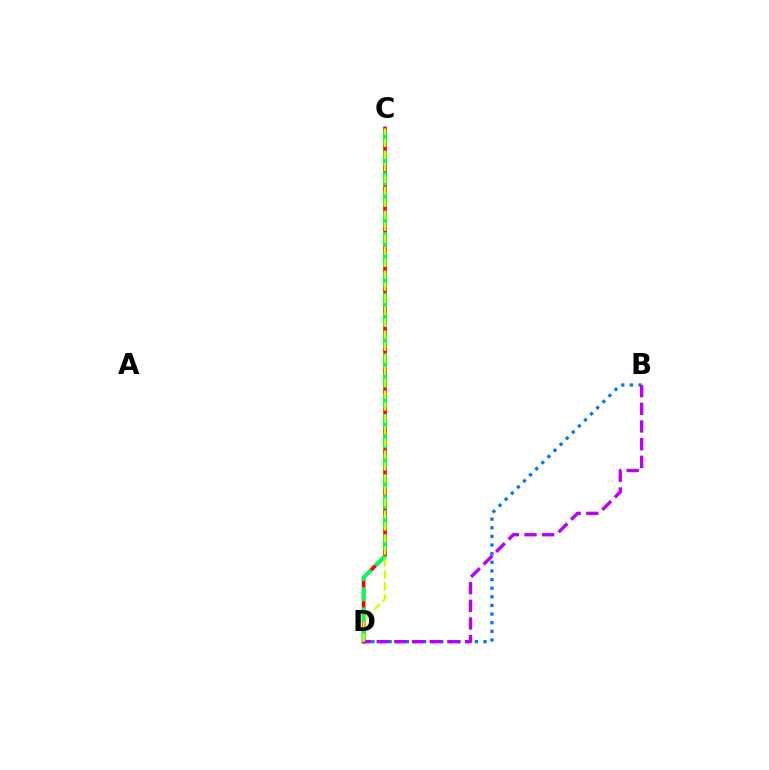{('C', 'D'): [{'color': '#ff0000', 'line_style': 'solid', 'thickness': 2.59}, {'color': '#00ff5c', 'line_style': 'dashed', 'thickness': 2.75}, {'color': '#d1ff00', 'line_style': 'dashed', 'thickness': 1.63}], ('B', 'D'): [{'color': '#0074ff', 'line_style': 'dotted', 'thickness': 2.34}, {'color': '#b900ff', 'line_style': 'dashed', 'thickness': 2.4}]}